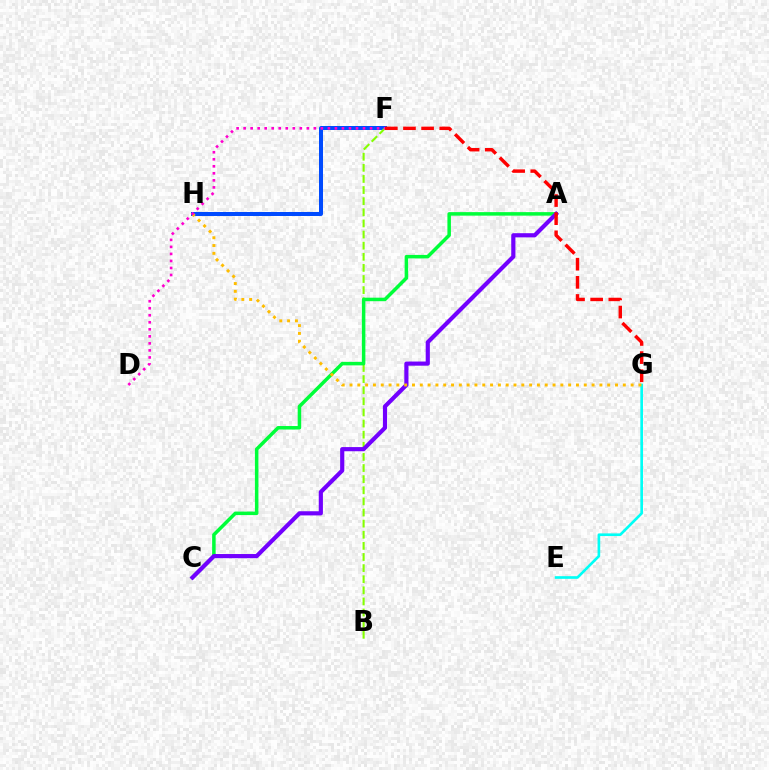{('F', 'H'): [{'color': '#004bff', 'line_style': 'solid', 'thickness': 2.87}], ('B', 'F'): [{'color': '#84ff00', 'line_style': 'dashed', 'thickness': 1.51}], ('A', 'C'): [{'color': '#00ff39', 'line_style': 'solid', 'thickness': 2.53}, {'color': '#7200ff', 'line_style': 'solid', 'thickness': 3.0}], ('E', 'G'): [{'color': '#00fff6', 'line_style': 'solid', 'thickness': 1.91}], ('G', 'H'): [{'color': '#ffbd00', 'line_style': 'dotted', 'thickness': 2.12}], ('D', 'F'): [{'color': '#ff00cf', 'line_style': 'dotted', 'thickness': 1.91}], ('F', 'G'): [{'color': '#ff0000', 'line_style': 'dashed', 'thickness': 2.46}]}